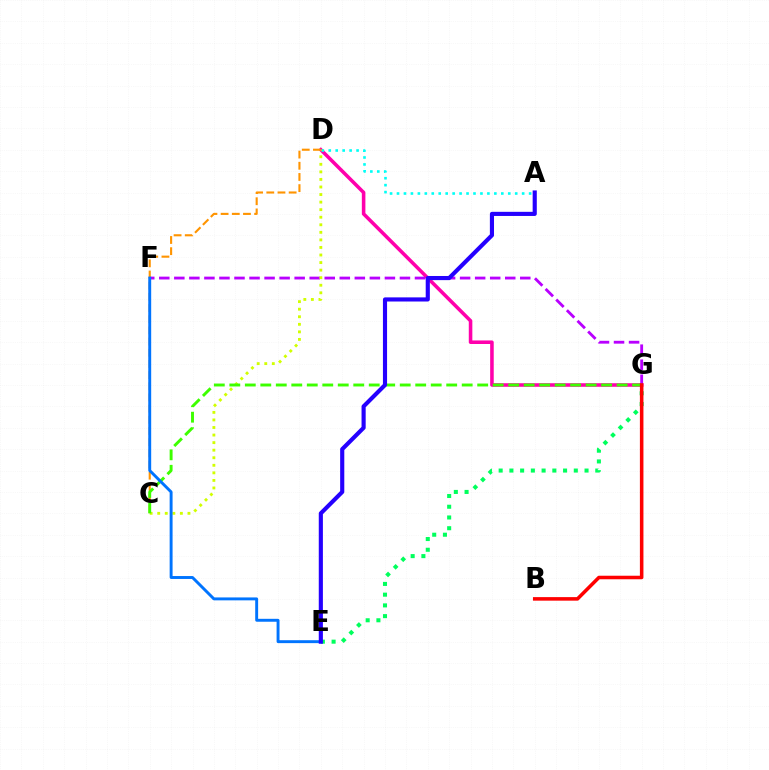{('D', 'G'): [{'color': '#ff00ac', 'line_style': 'solid', 'thickness': 2.56}], ('A', 'D'): [{'color': '#00fff6', 'line_style': 'dotted', 'thickness': 1.89}], ('F', 'G'): [{'color': '#b900ff', 'line_style': 'dashed', 'thickness': 2.04}], ('C', 'D'): [{'color': '#d1ff00', 'line_style': 'dotted', 'thickness': 2.05}, {'color': '#ff9400', 'line_style': 'dashed', 'thickness': 1.52}], ('E', 'G'): [{'color': '#00ff5c', 'line_style': 'dotted', 'thickness': 2.92}], ('C', 'G'): [{'color': '#3dff00', 'line_style': 'dashed', 'thickness': 2.1}], ('E', 'F'): [{'color': '#0074ff', 'line_style': 'solid', 'thickness': 2.1}], ('A', 'E'): [{'color': '#2500ff', 'line_style': 'solid', 'thickness': 2.98}], ('B', 'G'): [{'color': '#ff0000', 'line_style': 'solid', 'thickness': 2.55}]}